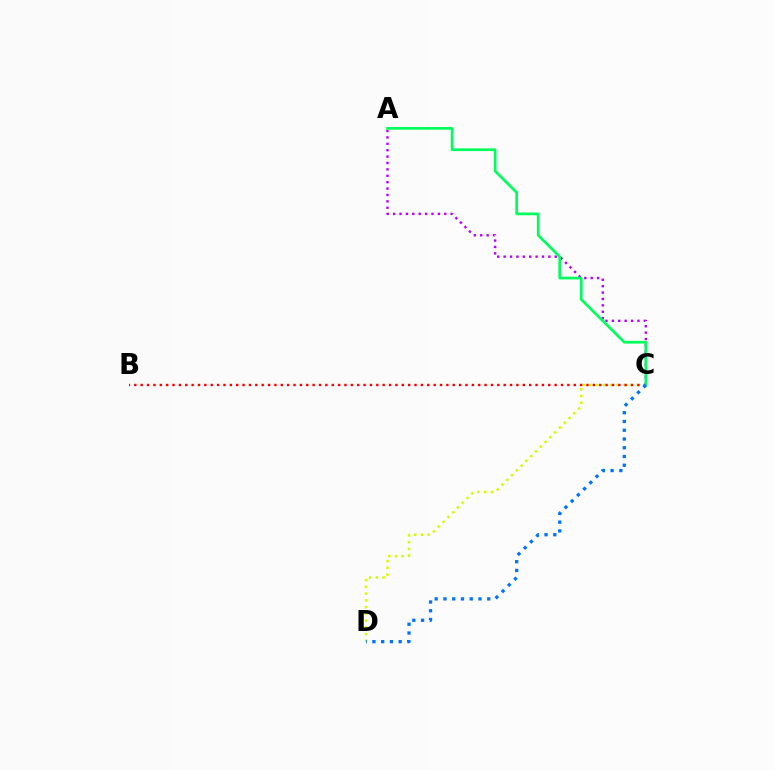{('C', 'D'): [{'color': '#d1ff00', 'line_style': 'dotted', 'thickness': 1.83}, {'color': '#0074ff', 'line_style': 'dotted', 'thickness': 2.38}], ('B', 'C'): [{'color': '#ff0000', 'line_style': 'dotted', 'thickness': 1.73}], ('A', 'C'): [{'color': '#b900ff', 'line_style': 'dotted', 'thickness': 1.74}, {'color': '#00ff5c', 'line_style': 'solid', 'thickness': 1.96}]}